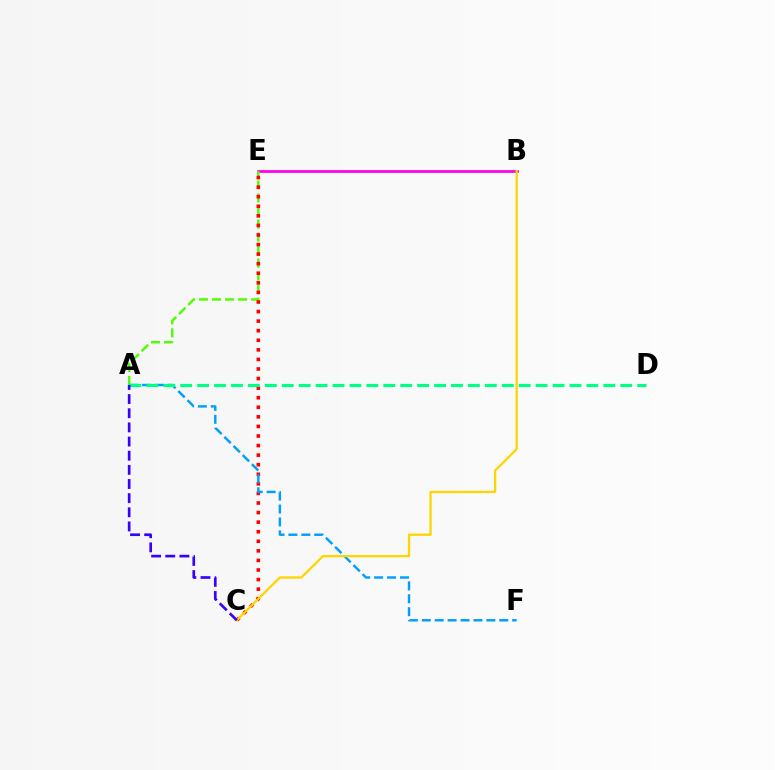{('B', 'E'): [{'color': '#ff00ed', 'line_style': 'solid', 'thickness': 2.0}], ('A', 'E'): [{'color': '#4fff00', 'line_style': 'dashed', 'thickness': 1.77}], ('C', 'E'): [{'color': '#ff0000', 'line_style': 'dotted', 'thickness': 2.6}], ('A', 'F'): [{'color': '#009eff', 'line_style': 'dashed', 'thickness': 1.75}], ('A', 'D'): [{'color': '#00ff86', 'line_style': 'dashed', 'thickness': 2.3}], ('B', 'C'): [{'color': '#ffd500', 'line_style': 'solid', 'thickness': 1.64}], ('A', 'C'): [{'color': '#3700ff', 'line_style': 'dashed', 'thickness': 1.92}]}